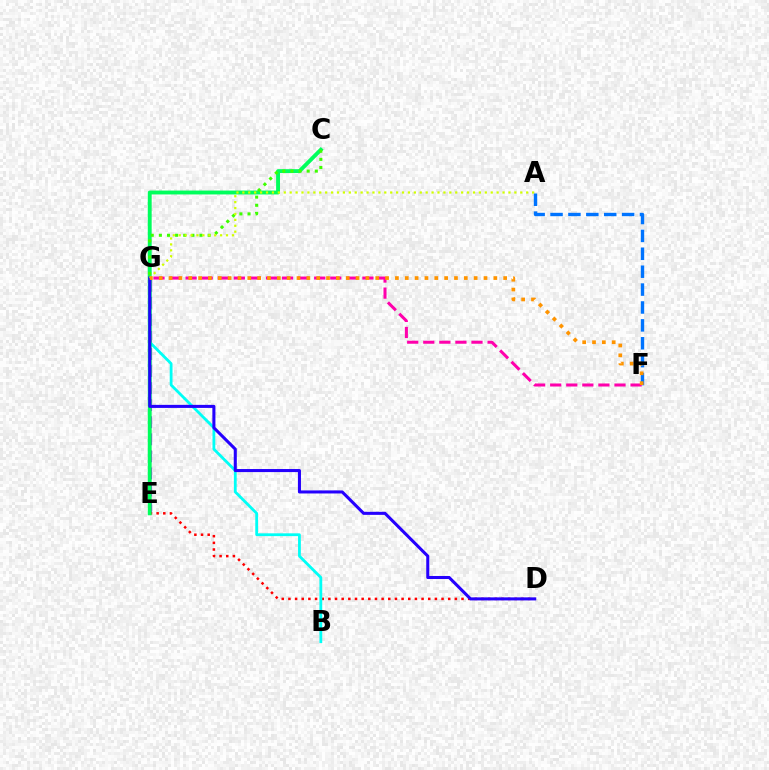{('E', 'G'): [{'color': '#b900ff', 'line_style': 'dashed', 'thickness': 2.32}], ('A', 'F'): [{'color': '#0074ff', 'line_style': 'dashed', 'thickness': 2.43}], ('D', 'E'): [{'color': '#ff0000', 'line_style': 'dotted', 'thickness': 1.81}], ('B', 'G'): [{'color': '#00fff6', 'line_style': 'solid', 'thickness': 2.01}], ('C', 'E'): [{'color': '#00ff5c', 'line_style': 'solid', 'thickness': 2.79}], ('D', 'G'): [{'color': '#2500ff', 'line_style': 'solid', 'thickness': 2.2}], ('C', 'G'): [{'color': '#3dff00', 'line_style': 'dotted', 'thickness': 2.21}], ('A', 'G'): [{'color': '#d1ff00', 'line_style': 'dotted', 'thickness': 1.61}], ('F', 'G'): [{'color': '#ff00ac', 'line_style': 'dashed', 'thickness': 2.18}, {'color': '#ff9400', 'line_style': 'dotted', 'thickness': 2.67}]}